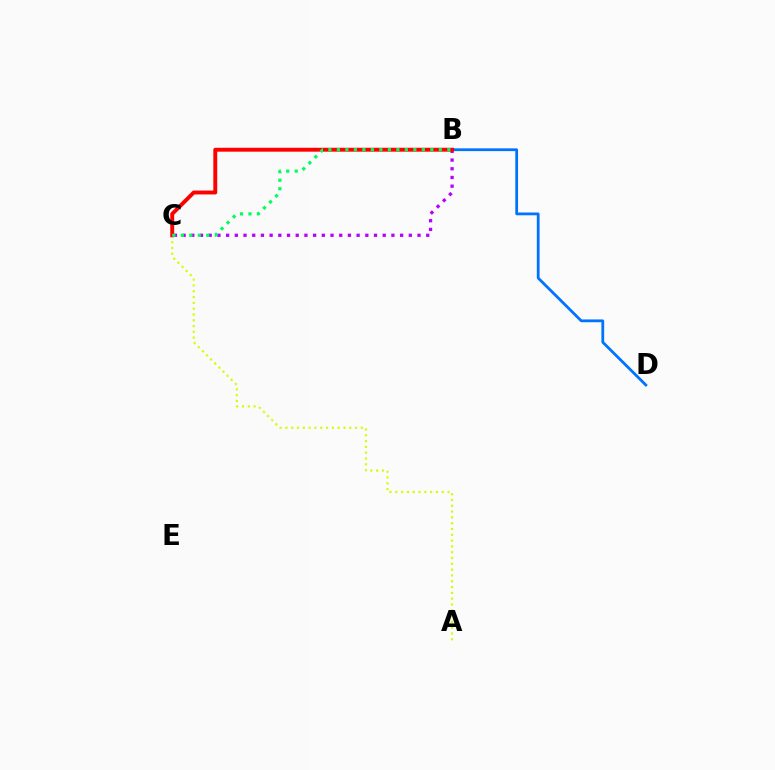{('A', 'C'): [{'color': '#d1ff00', 'line_style': 'dotted', 'thickness': 1.58}], ('B', 'C'): [{'color': '#b900ff', 'line_style': 'dotted', 'thickness': 2.36}, {'color': '#ff0000', 'line_style': 'solid', 'thickness': 2.81}, {'color': '#00ff5c', 'line_style': 'dotted', 'thickness': 2.31}], ('B', 'D'): [{'color': '#0074ff', 'line_style': 'solid', 'thickness': 2.0}]}